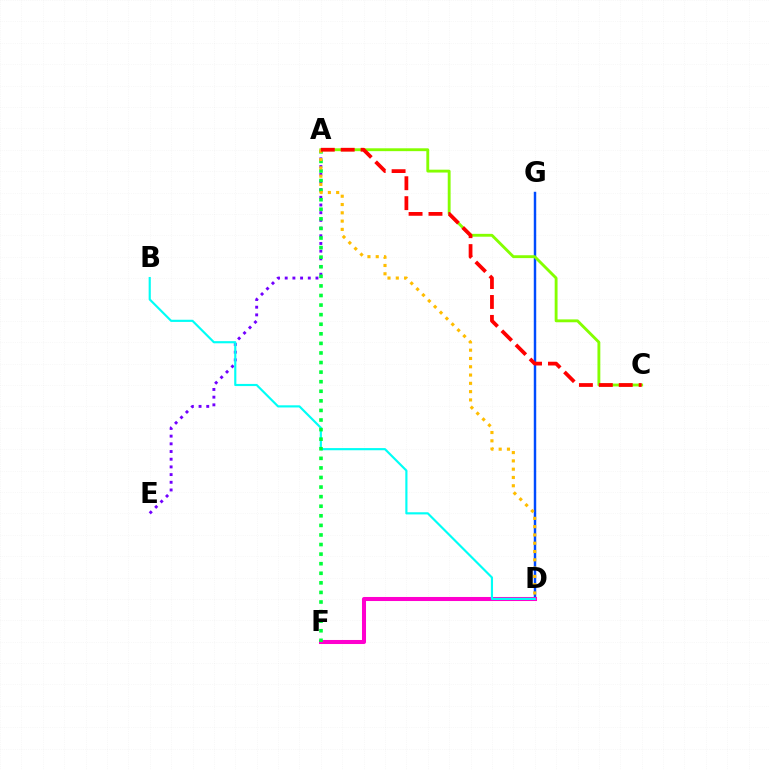{('D', 'G'): [{'color': '#004bff', 'line_style': 'solid', 'thickness': 1.76}], ('A', 'E'): [{'color': '#7200ff', 'line_style': 'dotted', 'thickness': 2.09}], ('D', 'F'): [{'color': '#ff00cf', 'line_style': 'solid', 'thickness': 2.91}], ('B', 'D'): [{'color': '#00fff6', 'line_style': 'solid', 'thickness': 1.55}], ('A', 'F'): [{'color': '#00ff39', 'line_style': 'dotted', 'thickness': 2.6}], ('A', 'C'): [{'color': '#84ff00', 'line_style': 'solid', 'thickness': 2.06}, {'color': '#ff0000', 'line_style': 'dashed', 'thickness': 2.71}], ('A', 'D'): [{'color': '#ffbd00', 'line_style': 'dotted', 'thickness': 2.25}]}